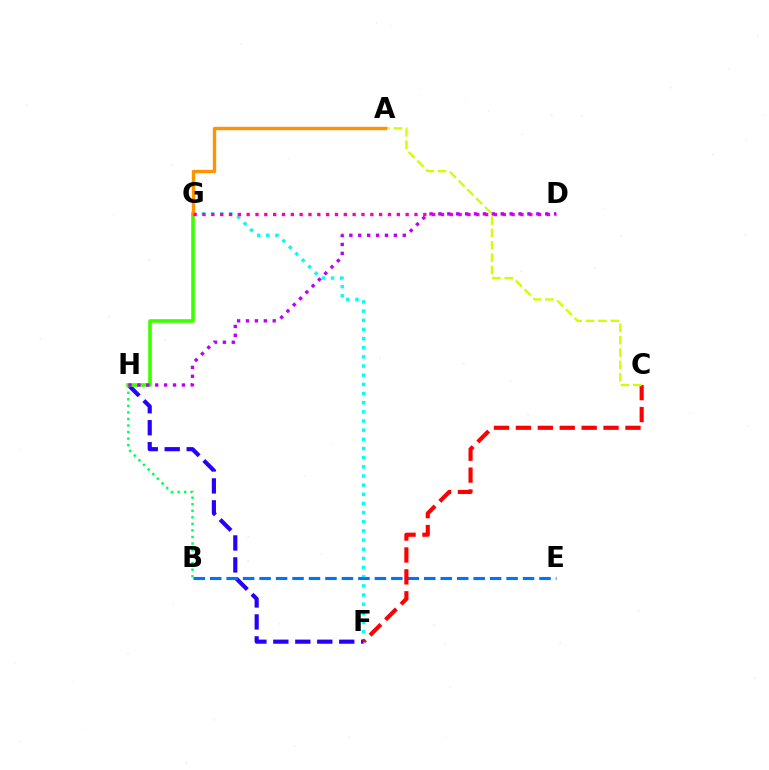{('F', 'G'): [{'color': '#00fff6', 'line_style': 'dotted', 'thickness': 2.49}], ('F', 'H'): [{'color': '#2500ff', 'line_style': 'dashed', 'thickness': 2.98}], ('B', 'E'): [{'color': '#0074ff', 'line_style': 'dashed', 'thickness': 2.24}], ('C', 'F'): [{'color': '#ff0000', 'line_style': 'dashed', 'thickness': 2.98}], ('A', 'C'): [{'color': '#d1ff00', 'line_style': 'dashed', 'thickness': 1.68}], ('B', 'H'): [{'color': '#00ff5c', 'line_style': 'dotted', 'thickness': 1.78}], ('G', 'H'): [{'color': '#3dff00', 'line_style': 'solid', 'thickness': 2.59}], ('A', 'G'): [{'color': '#ff9400', 'line_style': 'solid', 'thickness': 2.44}], ('D', 'G'): [{'color': '#ff00ac', 'line_style': 'dotted', 'thickness': 2.4}], ('D', 'H'): [{'color': '#b900ff', 'line_style': 'dotted', 'thickness': 2.42}]}